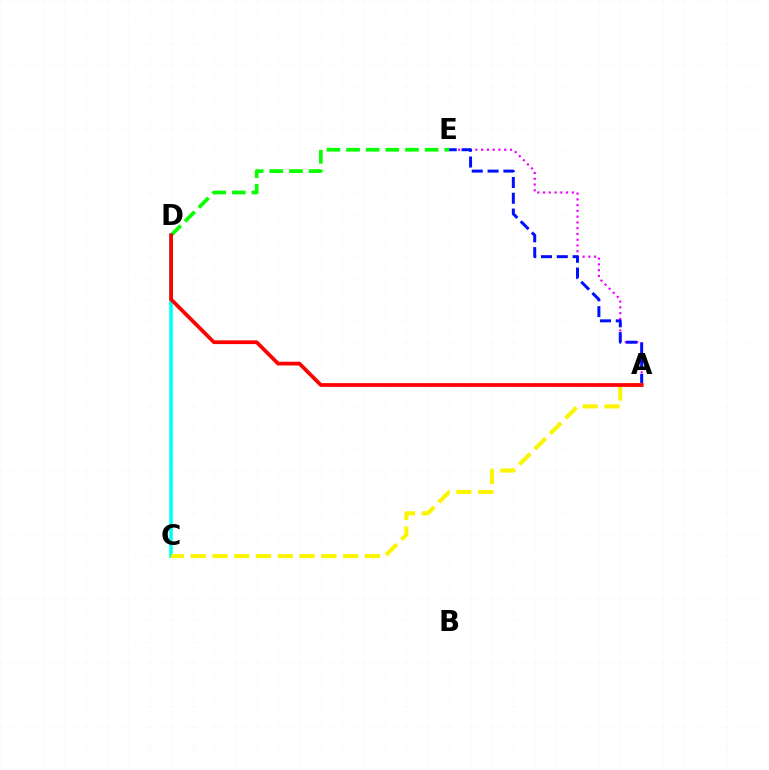{('A', 'E'): [{'color': '#ee00ff', 'line_style': 'dotted', 'thickness': 1.57}, {'color': '#0010ff', 'line_style': 'dashed', 'thickness': 2.15}], ('D', 'E'): [{'color': '#08ff00', 'line_style': 'dashed', 'thickness': 2.67}], ('C', 'D'): [{'color': '#00fff6', 'line_style': 'solid', 'thickness': 2.57}], ('A', 'C'): [{'color': '#fcf500', 'line_style': 'dashed', 'thickness': 2.96}], ('A', 'D'): [{'color': '#ff0000', 'line_style': 'solid', 'thickness': 2.69}]}